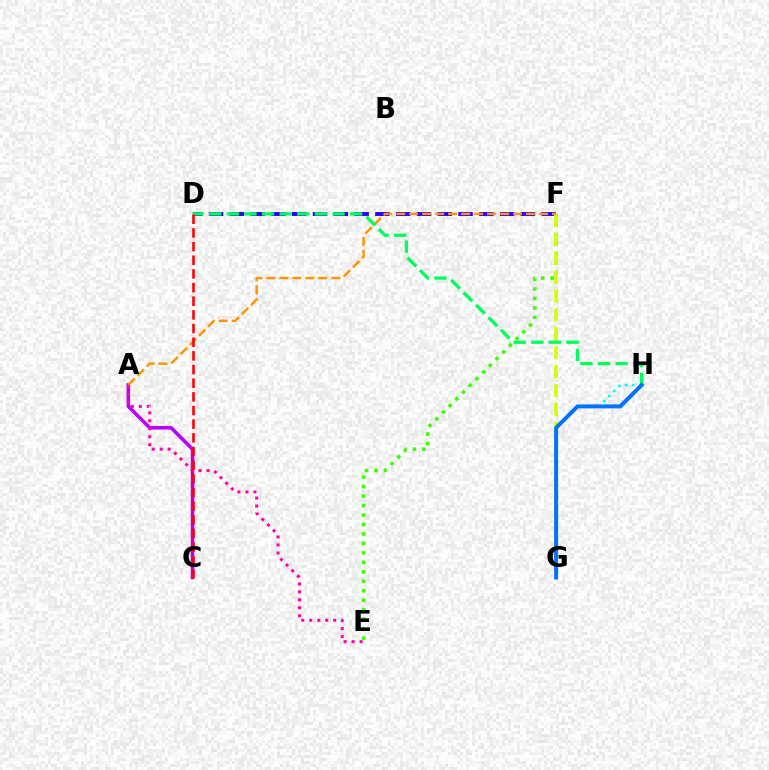{('A', 'C'): [{'color': '#b900ff', 'line_style': 'solid', 'thickness': 2.58}], ('D', 'F'): [{'color': '#2500ff', 'line_style': 'dashed', 'thickness': 2.82}], ('E', 'F'): [{'color': '#3dff00', 'line_style': 'dotted', 'thickness': 2.57}], ('G', 'H'): [{'color': '#00fff6', 'line_style': 'dotted', 'thickness': 1.94}, {'color': '#0074ff', 'line_style': 'solid', 'thickness': 2.87}], ('F', 'G'): [{'color': '#d1ff00', 'line_style': 'dashed', 'thickness': 2.56}], ('A', 'F'): [{'color': '#ff9400', 'line_style': 'dashed', 'thickness': 1.76}], ('D', 'H'): [{'color': '#00ff5c', 'line_style': 'dashed', 'thickness': 2.39}], ('A', 'E'): [{'color': '#ff00ac', 'line_style': 'dotted', 'thickness': 2.16}], ('C', 'D'): [{'color': '#ff0000', 'line_style': 'dashed', 'thickness': 1.86}]}